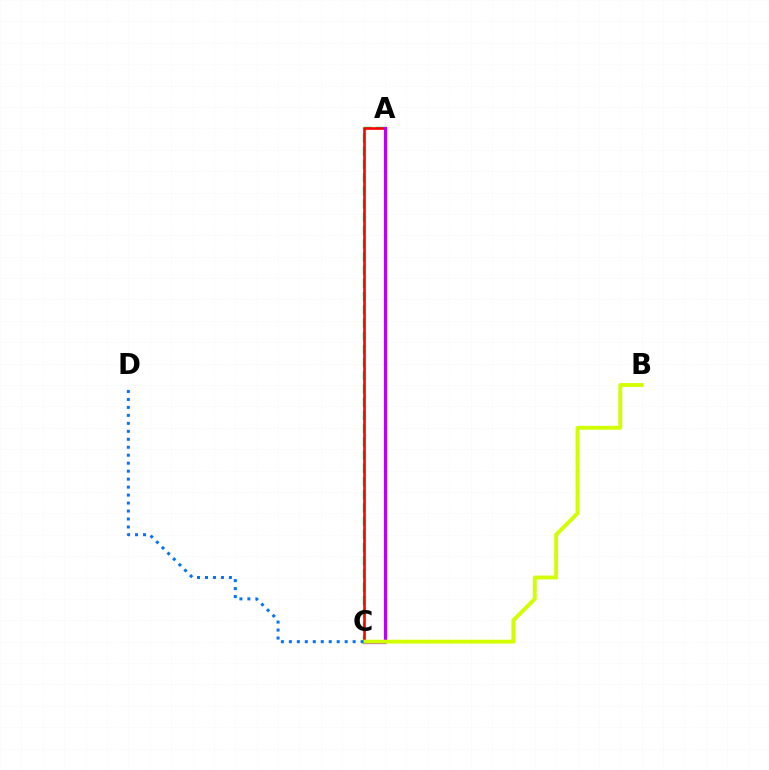{('A', 'C'): [{'color': '#00ff5c', 'line_style': 'dashed', 'thickness': 1.79}, {'color': '#ff0000', 'line_style': 'solid', 'thickness': 1.89}, {'color': '#b900ff', 'line_style': 'solid', 'thickness': 2.3}], ('B', 'C'): [{'color': '#d1ff00', 'line_style': 'solid', 'thickness': 2.8}], ('C', 'D'): [{'color': '#0074ff', 'line_style': 'dotted', 'thickness': 2.17}]}